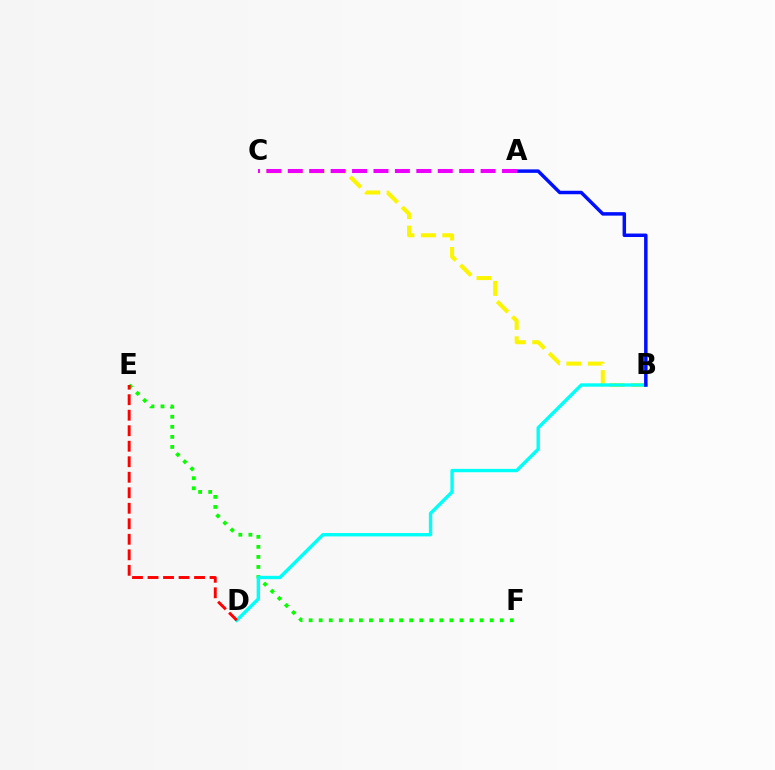{('B', 'C'): [{'color': '#fcf500', 'line_style': 'dashed', 'thickness': 2.92}], ('E', 'F'): [{'color': '#08ff00', 'line_style': 'dotted', 'thickness': 2.73}], ('B', 'D'): [{'color': '#00fff6', 'line_style': 'solid', 'thickness': 2.42}], ('D', 'E'): [{'color': '#ff0000', 'line_style': 'dashed', 'thickness': 2.11}], ('A', 'B'): [{'color': '#0010ff', 'line_style': 'solid', 'thickness': 2.5}], ('A', 'C'): [{'color': '#ee00ff', 'line_style': 'dashed', 'thickness': 2.91}]}